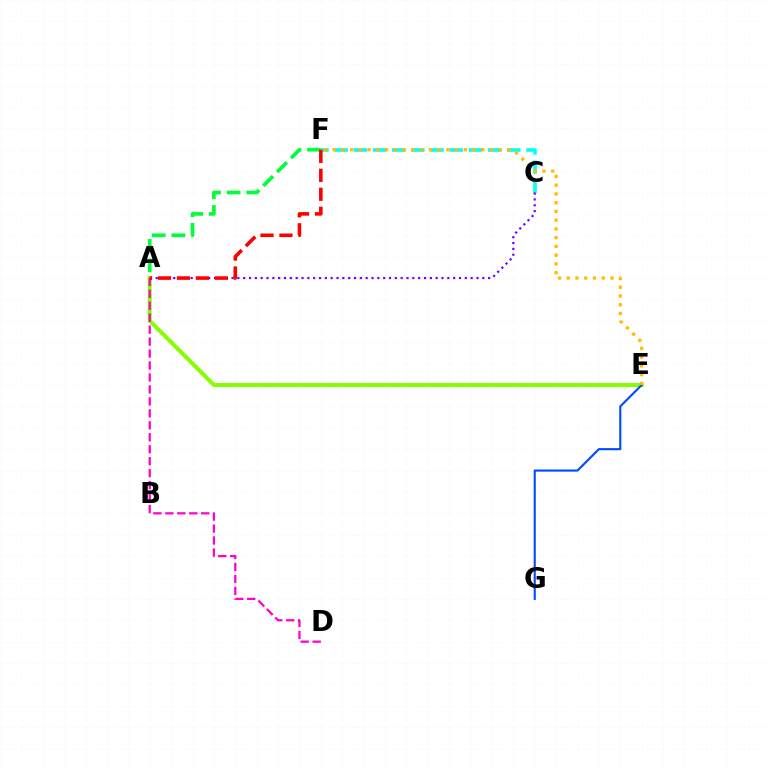{('C', 'F'): [{'color': '#00fff6', 'line_style': 'dashed', 'thickness': 2.6}], ('A', 'E'): [{'color': '#84ff00', 'line_style': 'solid', 'thickness': 2.88}], ('E', 'G'): [{'color': '#004bff', 'line_style': 'solid', 'thickness': 1.53}], ('A', 'C'): [{'color': '#7200ff', 'line_style': 'dotted', 'thickness': 1.58}], ('A', 'D'): [{'color': '#ff00cf', 'line_style': 'dashed', 'thickness': 1.62}], ('E', 'F'): [{'color': '#ffbd00', 'line_style': 'dotted', 'thickness': 2.38}], ('A', 'F'): [{'color': '#00ff39', 'line_style': 'dashed', 'thickness': 2.66}, {'color': '#ff0000', 'line_style': 'dashed', 'thickness': 2.58}]}